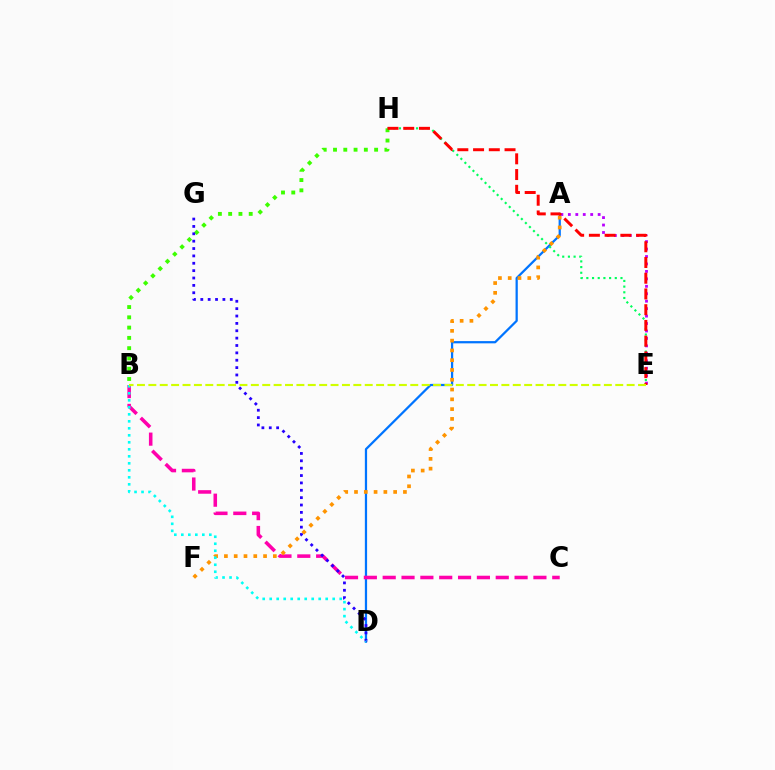{('A', 'D'): [{'color': '#0074ff', 'line_style': 'solid', 'thickness': 1.61}], ('B', 'C'): [{'color': '#ff00ac', 'line_style': 'dashed', 'thickness': 2.56}], ('E', 'H'): [{'color': '#00ff5c', 'line_style': 'dotted', 'thickness': 1.55}, {'color': '#ff0000', 'line_style': 'dashed', 'thickness': 2.14}], ('A', 'E'): [{'color': '#b900ff', 'line_style': 'dotted', 'thickness': 2.02}], ('B', 'H'): [{'color': '#3dff00', 'line_style': 'dotted', 'thickness': 2.79}], ('D', 'G'): [{'color': '#2500ff', 'line_style': 'dotted', 'thickness': 2.0}], ('A', 'F'): [{'color': '#ff9400', 'line_style': 'dotted', 'thickness': 2.66}], ('B', 'D'): [{'color': '#00fff6', 'line_style': 'dotted', 'thickness': 1.9}], ('B', 'E'): [{'color': '#d1ff00', 'line_style': 'dashed', 'thickness': 1.55}]}